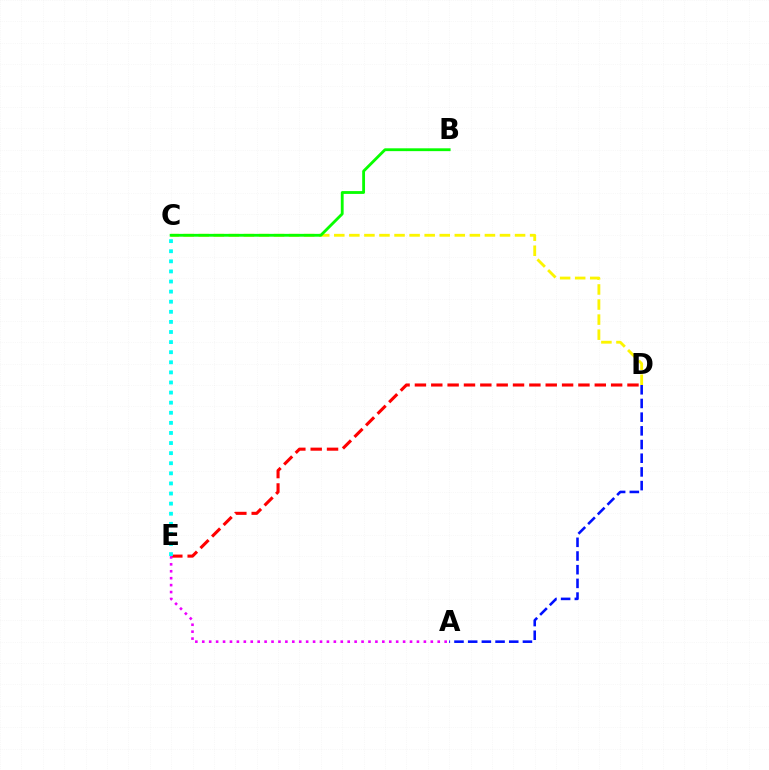{('C', 'D'): [{'color': '#fcf500', 'line_style': 'dashed', 'thickness': 2.05}], ('D', 'E'): [{'color': '#ff0000', 'line_style': 'dashed', 'thickness': 2.22}], ('B', 'C'): [{'color': '#08ff00', 'line_style': 'solid', 'thickness': 2.04}], ('C', 'E'): [{'color': '#00fff6', 'line_style': 'dotted', 'thickness': 2.74}], ('A', 'D'): [{'color': '#0010ff', 'line_style': 'dashed', 'thickness': 1.86}], ('A', 'E'): [{'color': '#ee00ff', 'line_style': 'dotted', 'thickness': 1.88}]}